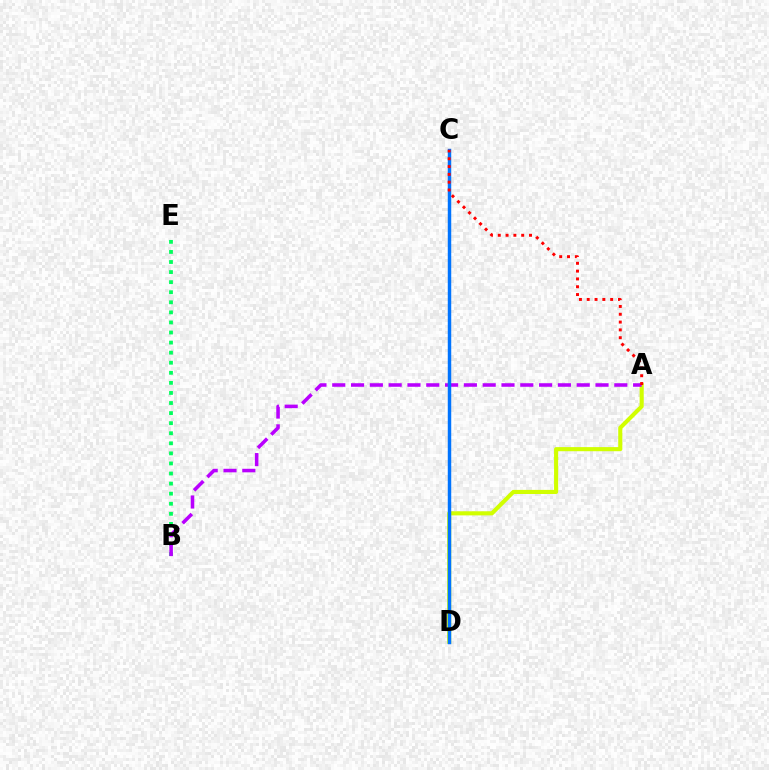{('A', 'D'): [{'color': '#d1ff00', 'line_style': 'solid', 'thickness': 2.95}], ('B', 'E'): [{'color': '#00ff5c', 'line_style': 'dotted', 'thickness': 2.74}], ('A', 'B'): [{'color': '#b900ff', 'line_style': 'dashed', 'thickness': 2.55}], ('C', 'D'): [{'color': '#0074ff', 'line_style': 'solid', 'thickness': 2.49}], ('A', 'C'): [{'color': '#ff0000', 'line_style': 'dotted', 'thickness': 2.12}]}